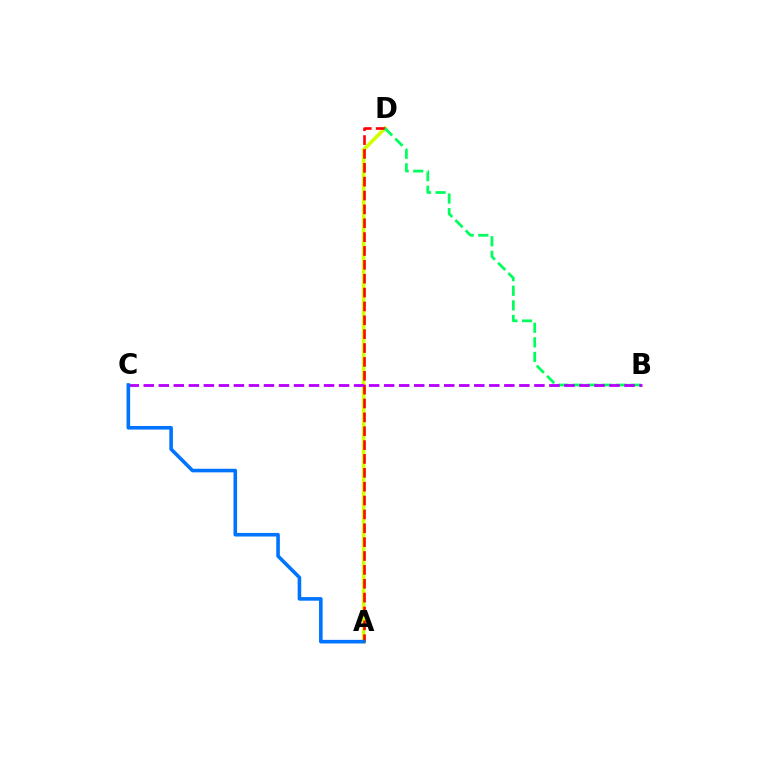{('A', 'D'): [{'color': '#d1ff00', 'line_style': 'solid', 'thickness': 2.62}, {'color': '#ff0000', 'line_style': 'dashed', 'thickness': 1.88}], ('B', 'D'): [{'color': '#00ff5c', 'line_style': 'dashed', 'thickness': 1.98}], ('B', 'C'): [{'color': '#b900ff', 'line_style': 'dashed', 'thickness': 2.04}], ('A', 'C'): [{'color': '#0074ff', 'line_style': 'solid', 'thickness': 2.59}]}